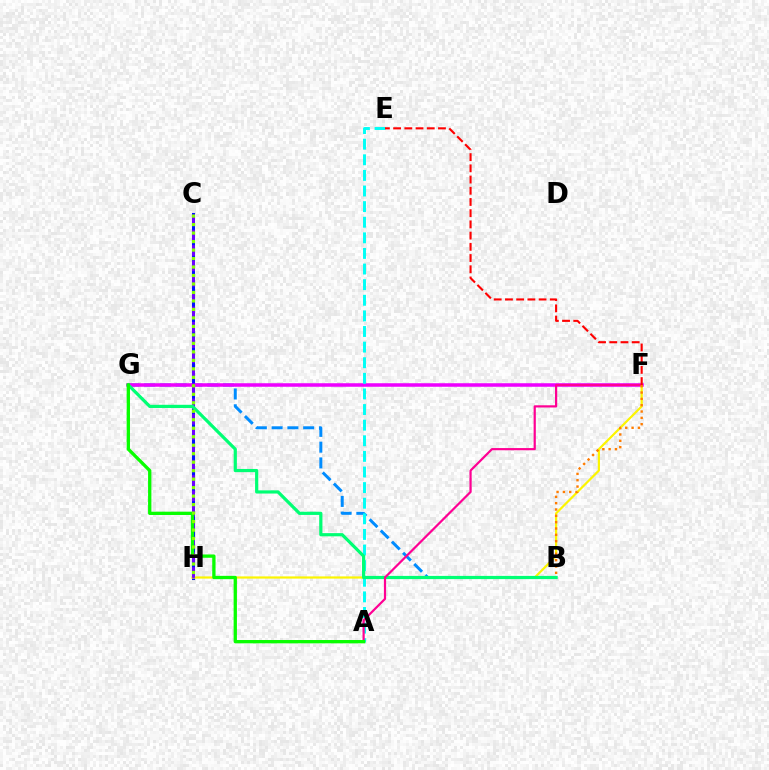{('B', 'G'): [{'color': '#008cff', 'line_style': 'dashed', 'thickness': 2.14}, {'color': '#00ff74', 'line_style': 'solid', 'thickness': 2.3}], ('C', 'H'): [{'color': '#0010ff', 'line_style': 'solid', 'thickness': 2.2}, {'color': '#7200ff', 'line_style': 'dashed', 'thickness': 2.08}, {'color': '#84ff00', 'line_style': 'dotted', 'thickness': 2.31}], ('F', 'G'): [{'color': '#ee00ff', 'line_style': 'solid', 'thickness': 2.54}], ('A', 'E'): [{'color': '#00fff6', 'line_style': 'dashed', 'thickness': 2.12}], ('F', 'H'): [{'color': '#fcf500', 'line_style': 'solid', 'thickness': 1.58}], ('A', 'F'): [{'color': '#ff0094', 'line_style': 'solid', 'thickness': 1.59}], ('A', 'G'): [{'color': '#08ff00', 'line_style': 'solid', 'thickness': 2.38}], ('B', 'F'): [{'color': '#ff7c00', 'line_style': 'dotted', 'thickness': 1.72}], ('E', 'F'): [{'color': '#ff0000', 'line_style': 'dashed', 'thickness': 1.52}]}